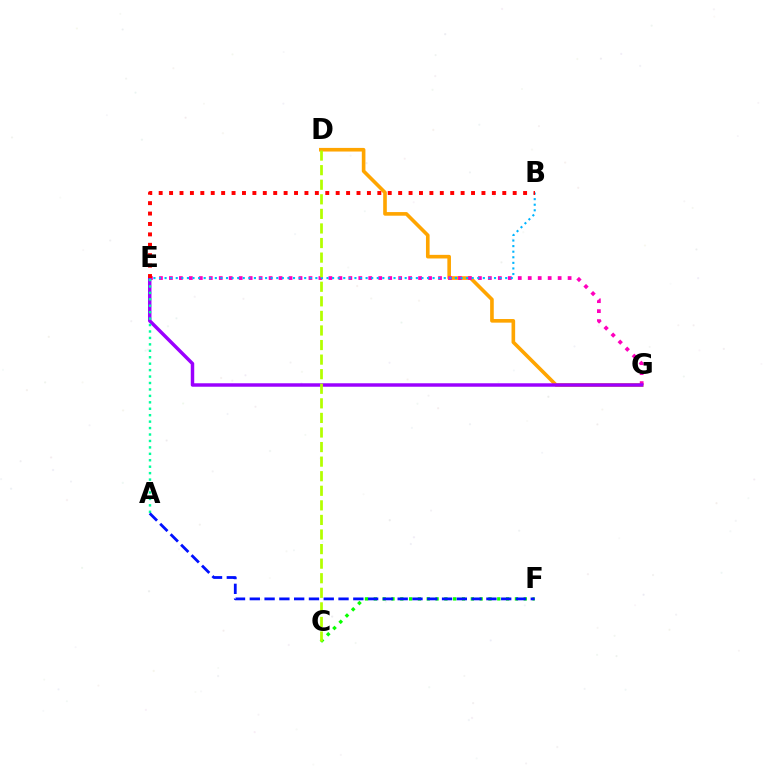{('D', 'G'): [{'color': '#ffa500', 'line_style': 'solid', 'thickness': 2.61}], ('E', 'G'): [{'color': '#ff00bd', 'line_style': 'dotted', 'thickness': 2.71}, {'color': '#9b00ff', 'line_style': 'solid', 'thickness': 2.49}], ('B', 'E'): [{'color': '#00b5ff', 'line_style': 'dotted', 'thickness': 1.52}, {'color': '#ff0000', 'line_style': 'dotted', 'thickness': 2.83}], ('A', 'E'): [{'color': '#00ff9d', 'line_style': 'dotted', 'thickness': 1.75}], ('C', 'F'): [{'color': '#08ff00', 'line_style': 'dotted', 'thickness': 2.4}], ('A', 'F'): [{'color': '#0010ff', 'line_style': 'dashed', 'thickness': 2.01}], ('C', 'D'): [{'color': '#b3ff00', 'line_style': 'dashed', 'thickness': 1.98}]}